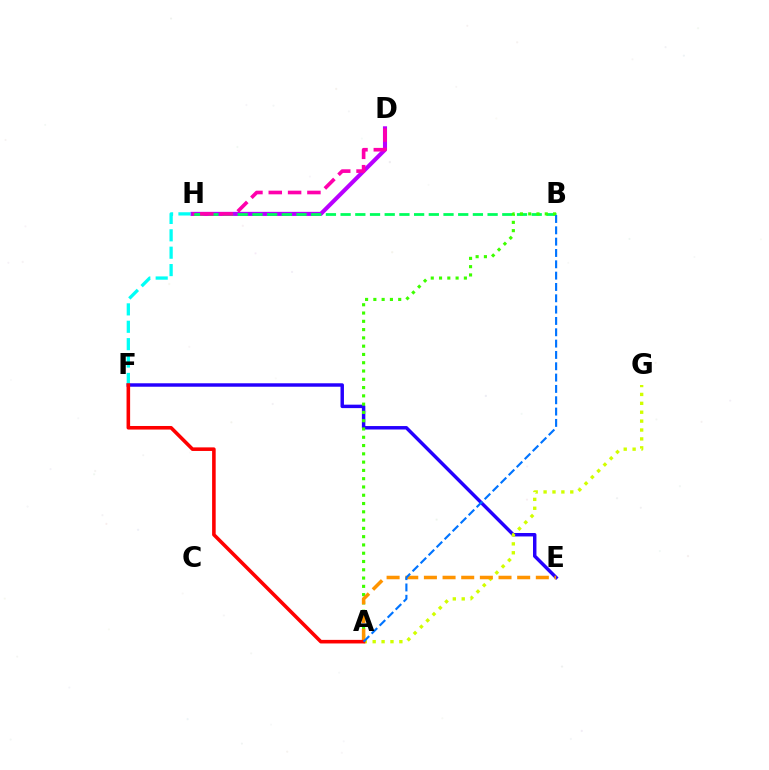{('E', 'F'): [{'color': '#2500ff', 'line_style': 'solid', 'thickness': 2.48}], ('D', 'H'): [{'color': '#b900ff', 'line_style': 'solid', 'thickness': 2.94}, {'color': '#ff00ac', 'line_style': 'dashed', 'thickness': 2.63}], ('B', 'H'): [{'color': '#00ff5c', 'line_style': 'dashed', 'thickness': 2.0}], ('A', 'B'): [{'color': '#3dff00', 'line_style': 'dotted', 'thickness': 2.25}, {'color': '#0074ff', 'line_style': 'dashed', 'thickness': 1.54}], ('A', 'G'): [{'color': '#d1ff00', 'line_style': 'dotted', 'thickness': 2.42}], ('F', 'H'): [{'color': '#00fff6', 'line_style': 'dashed', 'thickness': 2.36}], ('A', 'E'): [{'color': '#ff9400', 'line_style': 'dashed', 'thickness': 2.53}], ('A', 'F'): [{'color': '#ff0000', 'line_style': 'solid', 'thickness': 2.58}]}